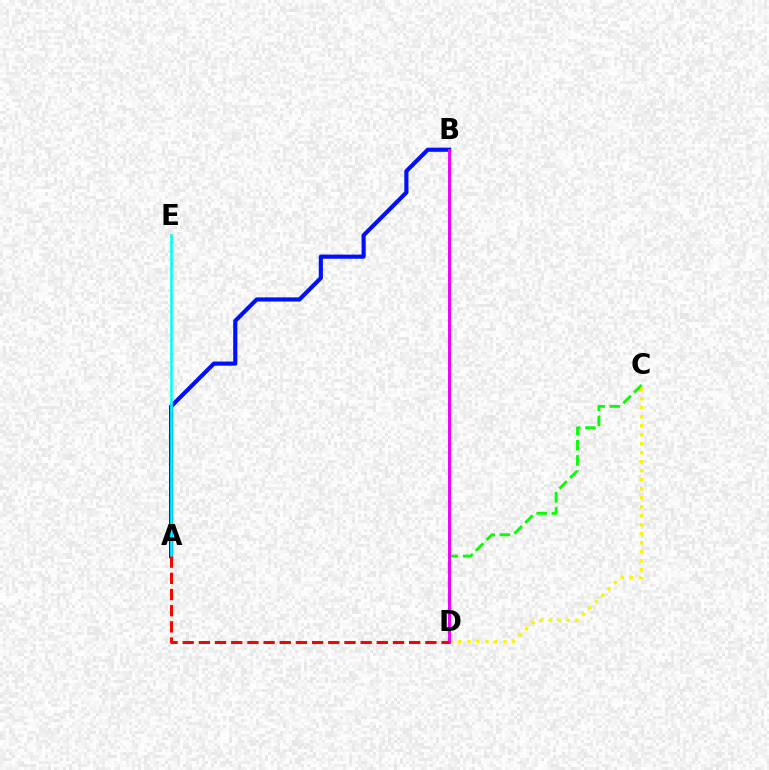{('C', 'D'): [{'color': '#08ff00', 'line_style': 'dashed', 'thickness': 2.07}, {'color': '#fcf500', 'line_style': 'dotted', 'thickness': 2.45}], ('A', 'B'): [{'color': '#0010ff', 'line_style': 'solid', 'thickness': 2.98}], ('B', 'D'): [{'color': '#ee00ff', 'line_style': 'solid', 'thickness': 2.12}], ('A', 'E'): [{'color': '#00fff6', 'line_style': 'solid', 'thickness': 1.85}], ('A', 'D'): [{'color': '#ff0000', 'line_style': 'dashed', 'thickness': 2.2}]}